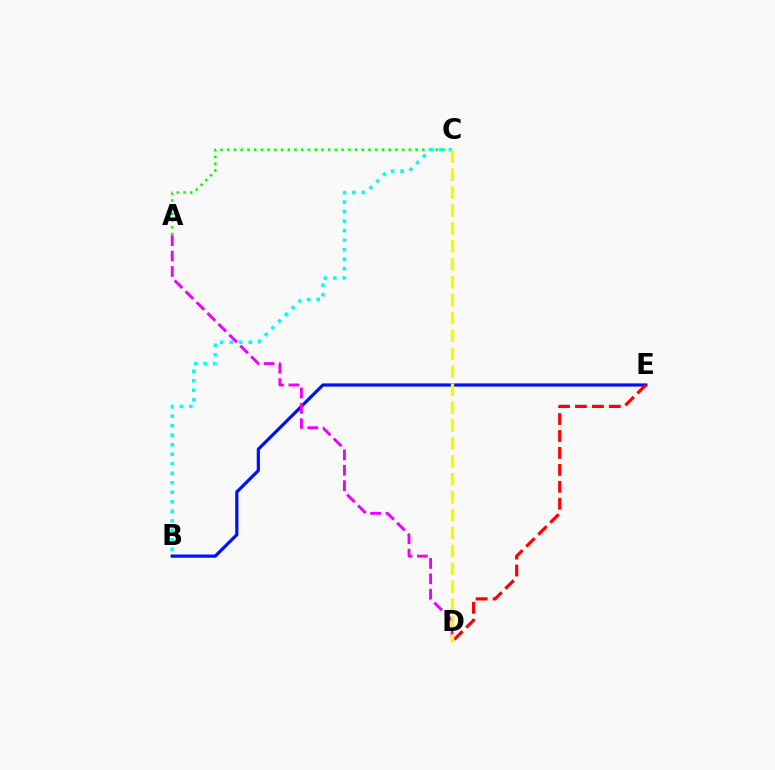{('A', 'C'): [{'color': '#08ff00', 'line_style': 'dotted', 'thickness': 1.83}], ('B', 'E'): [{'color': '#0010ff', 'line_style': 'solid', 'thickness': 2.31}], ('B', 'C'): [{'color': '#00fff6', 'line_style': 'dotted', 'thickness': 2.58}], ('D', 'E'): [{'color': '#ff0000', 'line_style': 'dashed', 'thickness': 2.3}], ('A', 'D'): [{'color': '#ee00ff', 'line_style': 'dashed', 'thickness': 2.09}], ('C', 'D'): [{'color': '#fcf500', 'line_style': 'dashed', 'thickness': 2.43}]}